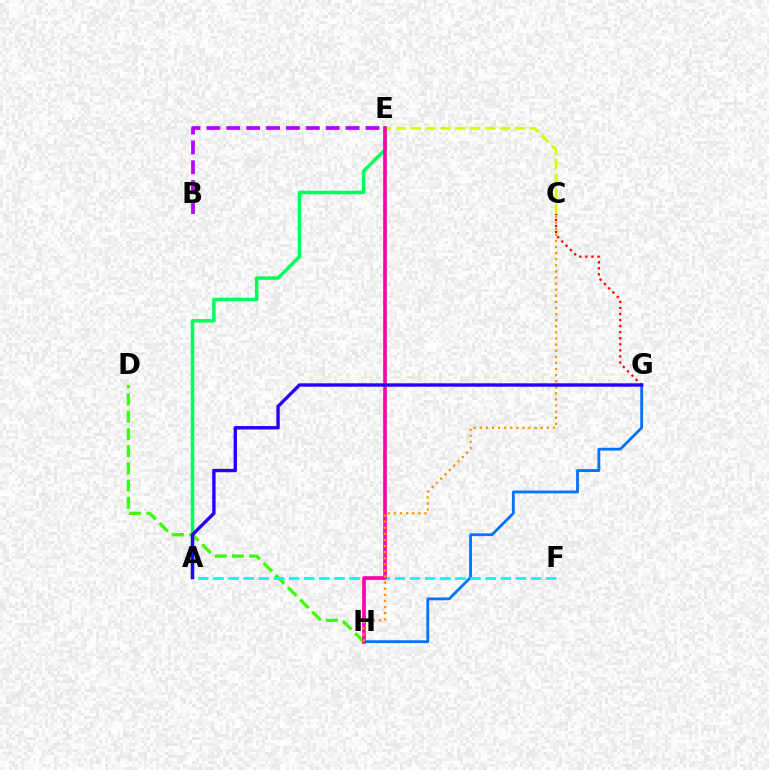{('D', 'H'): [{'color': '#3dff00', 'line_style': 'dashed', 'thickness': 2.34}], ('G', 'H'): [{'color': '#0074ff', 'line_style': 'solid', 'thickness': 2.03}], ('A', 'E'): [{'color': '#00ff5c', 'line_style': 'solid', 'thickness': 2.5}], ('C', 'G'): [{'color': '#ff0000', 'line_style': 'dotted', 'thickness': 1.65}], ('B', 'E'): [{'color': '#b900ff', 'line_style': 'dashed', 'thickness': 2.7}], ('A', 'F'): [{'color': '#00fff6', 'line_style': 'dashed', 'thickness': 2.05}], ('C', 'E'): [{'color': '#d1ff00', 'line_style': 'dashed', 'thickness': 2.02}], ('E', 'H'): [{'color': '#ff00ac', 'line_style': 'solid', 'thickness': 2.62}], ('C', 'H'): [{'color': '#ff9400', 'line_style': 'dotted', 'thickness': 1.66}], ('A', 'G'): [{'color': '#2500ff', 'line_style': 'solid', 'thickness': 2.44}]}